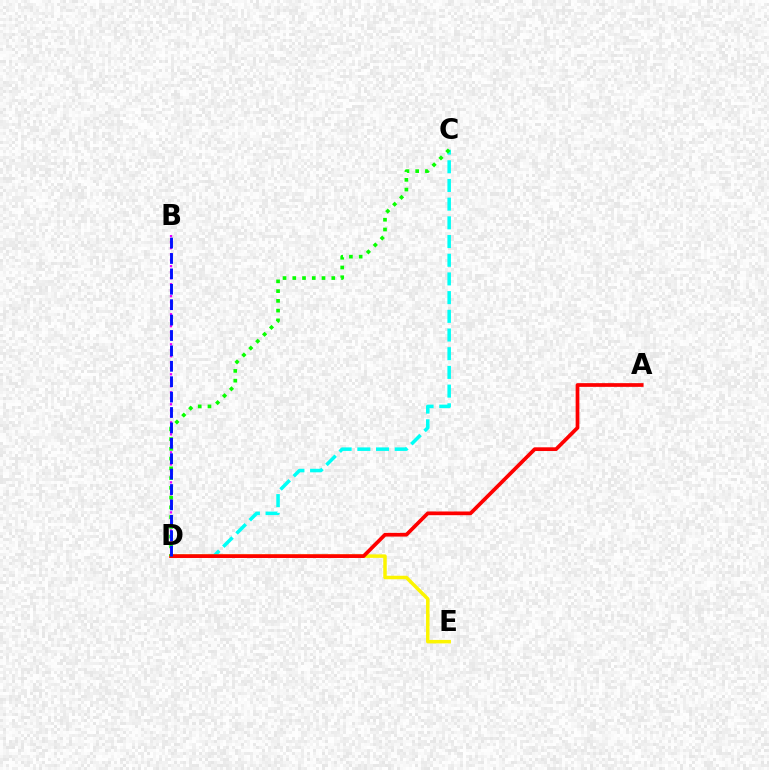{('C', 'D'): [{'color': '#00fff6', 'line_style': 'dashed', 'thickness': 2.54}, {'color': '#08ff00', 'line_style': 'dotted', 'thickness': 2.65}], ('D', 'E'): [{'color': '#fcf500', 'line_style': 'solid', 'thickness': 2.51}], ('B', 'D'): [{'color': '#ee00ff', 'line_style': 'dotted', 'thickness': 1.63}, {'color': '#0010ff', 'line_style': 'dashed', 'thickness': 2.09}], ('A', 'D'): [{'color': '#ff0000', 'line_style': 'solid', 'thickness': 2.67}]}